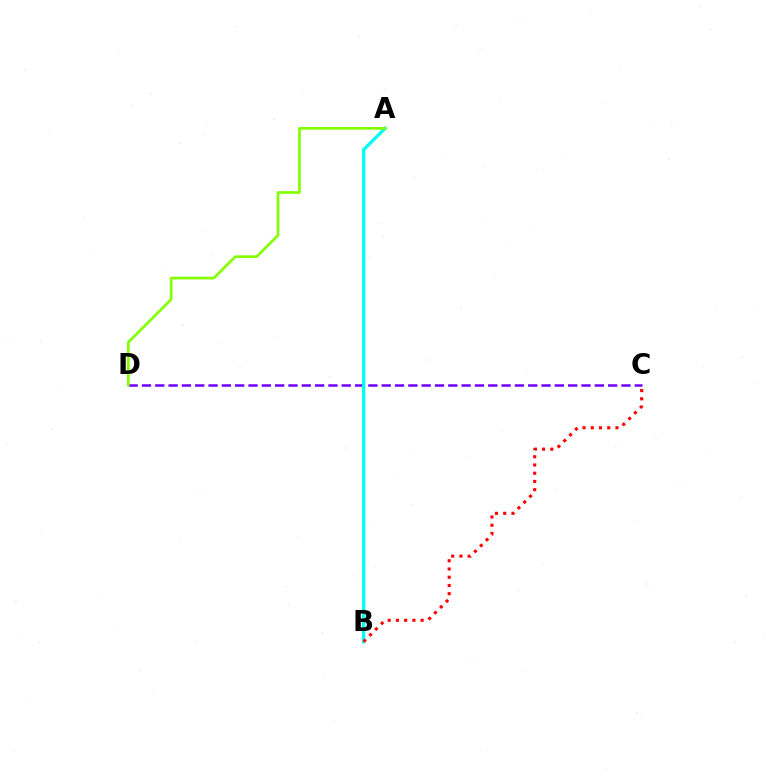{('C', 'D'): [{'color': '#7200ff', 'line_style': 'dashed', 'thickness': 1.81}], ('A', 'B'): [{'color': '#00fff6', 'line_style': 'solid', 'thickness': 2.38}], ('A', 'D'): [{'color': '#84ff00', 'line_style': 'solid', 'thickness': 1.94}], ('B', 'C'): [{'color': '#ff0000', 'line_style': 'dotted', 'thickness': 2.23}]}